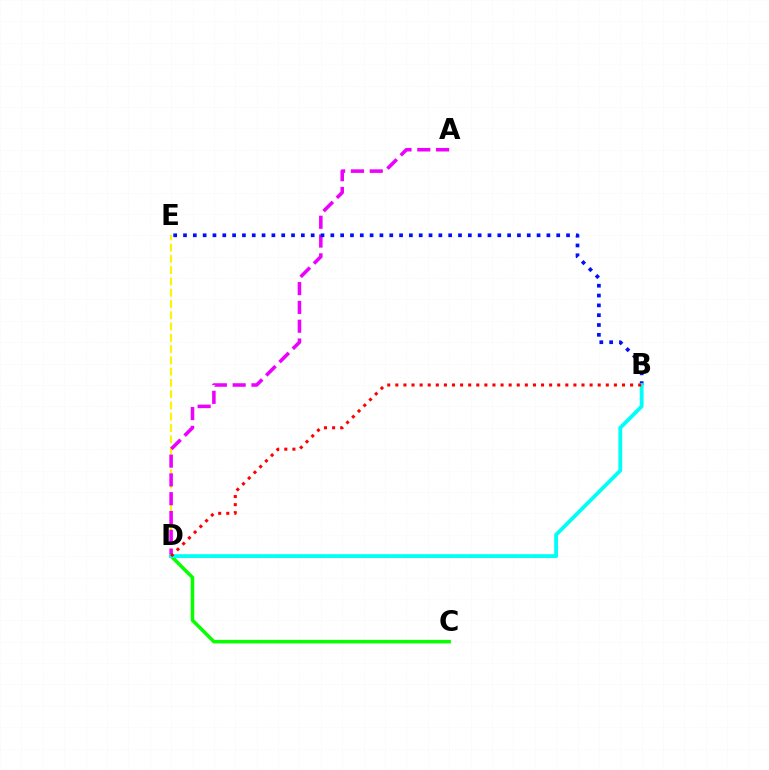{('D', 'E'): [{'color': '#fcf500', 'line_style': 'dashed', 'thickness': 1.53}], ('A', 'D'): [{'color': '#ee00ff', 'line_style': 'dashed', 'thickness': 2.55}], ('C', 'D'): [{'color': '#08ff00', 'line_style': 'solid', 'thickness': 2.53}], ('B', 'E'): [{'color': '#0010ff', 'line_style': 'dotted', 'thickness': 2.67}], ('B', 'D'): [{'color': '#00fff6', 'line_style': 'solid', 'thickness': 2.76}, {'color': '#ff0000', 'line_style': 'dotted', 'thickness': 2.2}]}